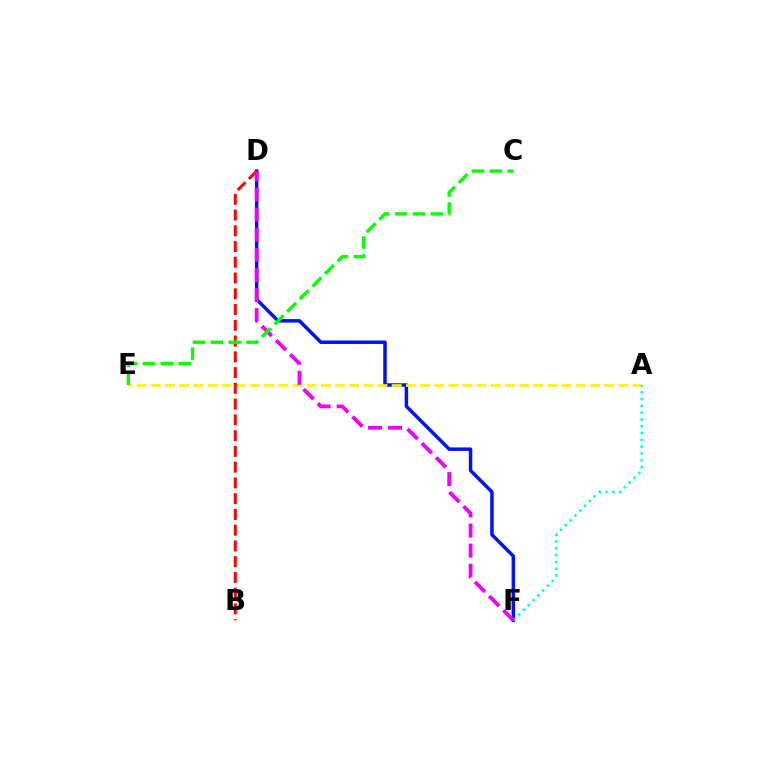{('D', 'F'): [{'color': '#0010ff', 'line_style': 'solid', 'thickness': 2.51}, {'color': '#ee00ff', 'line_style': 'dashed', 'thickness': 2.73}], ('A', 'E'): [{'color': '#fcf500', 'line_style': 'dashed', 'thickness': 1.92}], ('B', 'D'): [{'color': '#ff0000', 'line_style': 'dashed', 'thickness': 2.14}], ('A', 'F'): [{'color': '#00fff6', 'line_style': 'dotted', 'thickness': 1.85}], ('C', 'E'): [{'color': '#08ff00', 'line_style': 'dashed', 'thickness': 2.43}]}